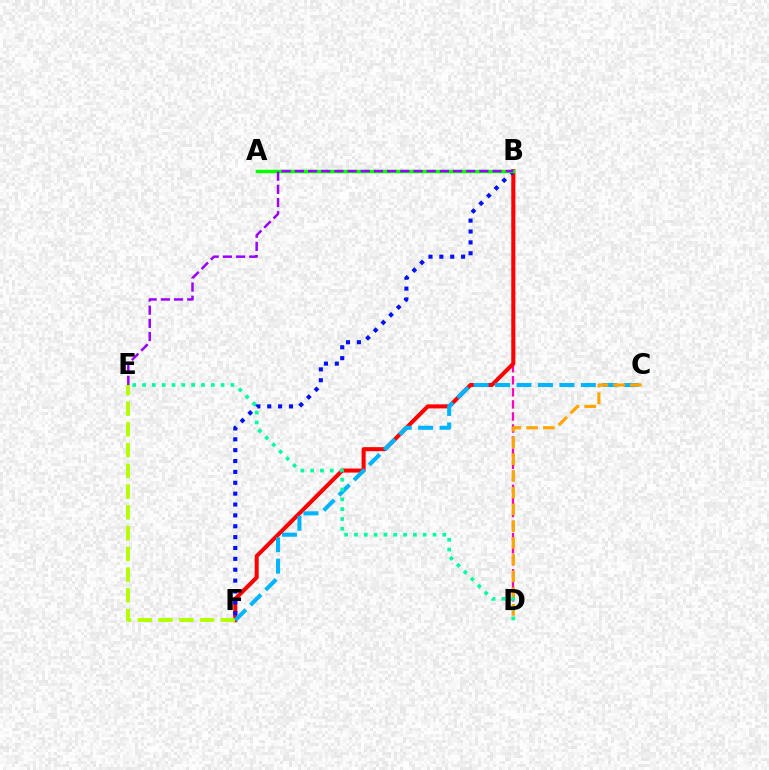{('B', 'D'): [{'color': '#ff00bd', 'line_style': 'dashed', 'thickness': 1.64}], ('B', 'F'): [{'color': '#ff0000', 'line_style': 'solid', 'thickness': 2.91}, {'color': '#0010ff', 'line_style': 'dotted', 'thickness': 2.95}], ('A', 'B'): [{'color': '#08ff00', 'line_style': 'solid', 'thickness': 2.52}], ('E', 'F'): [{'color': '#b3ff00', 'line_style': 'dashed', 'thickness': 2.82}], ('B', 'E'): [{'color': '#9b00ff', 'line_style': 'dashed', 'thickness': 1.79}], ('C', 'F'): [{'color': '#00b5ff', 'line_style': 'dashed', 'thickness': 2.91}], ('C', 'D'): [{'color': '#ffa500', 'line_style': 'dashed', 'thickness': 2.27}], ('D', 'E'): [{'color': '#00ff9d', 'line_style': 'dotted', 'thickness': 2.67}]}